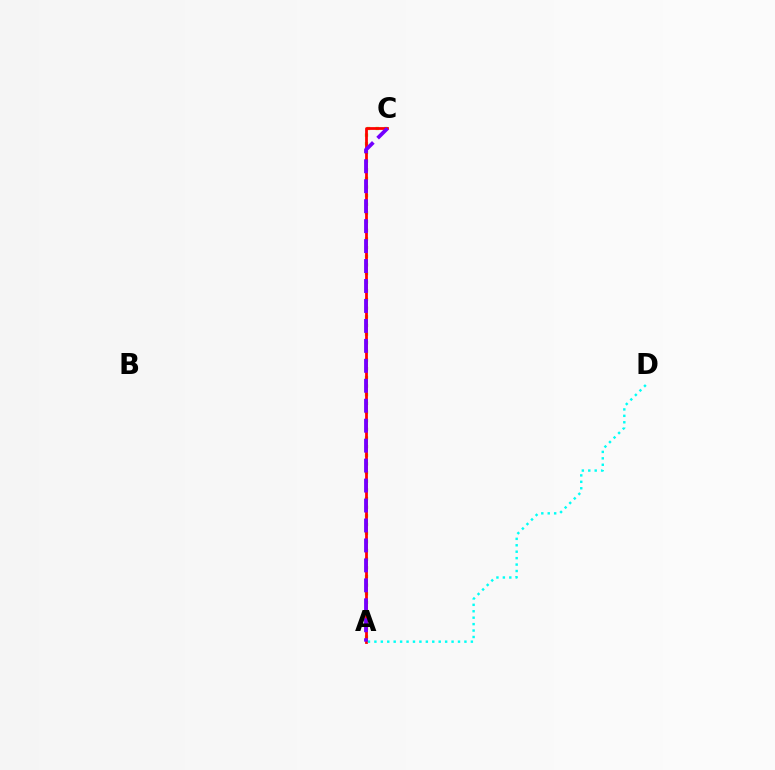{('A', 'C'): [{'color': '#84ff00', 'line_style': 'dotted', 'thickness': 2.35}, {'color': '#ff0000', 'line_style': 'solid', 'thickness': 1.99}, {'color': '#7200ff', 'line_style': 'dashed', 'thickness': 2.71}], ('A', 'D'): [{'color': '#00fff6', 'line_style': 'dotted', 'thickness': 1.75}]}